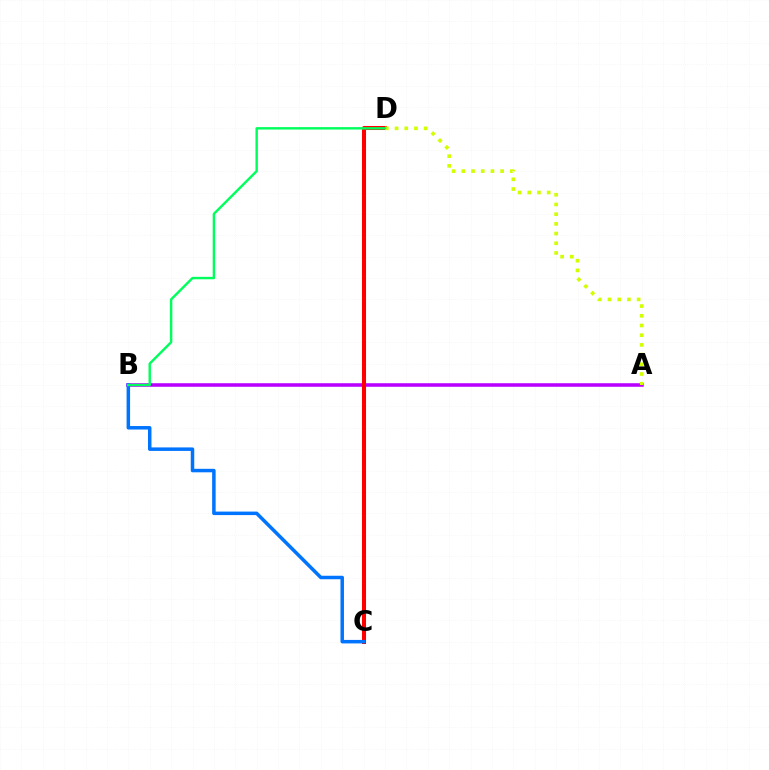{('A', 'B'): [{'color': '#b900ff', 'line_style': 'solid', 'thickness': 2.55}], ('C', 'D'): [{'color': '#ff0000', 'line_style': 'solid', 'thickness': 2.91}], ('B', 'C'): [{'color': '#0074ff', 'line_style': 'solid', 'thickness': 2.52}], ('A', 'D'): [{'color': '#d1ff00', 'line_style': 'dotted', 'thickness': 2.64}], ('B', 'D'): [{'color': '#00ff5c', 'line_style': 'solid', 'thickness': 1.75}]}